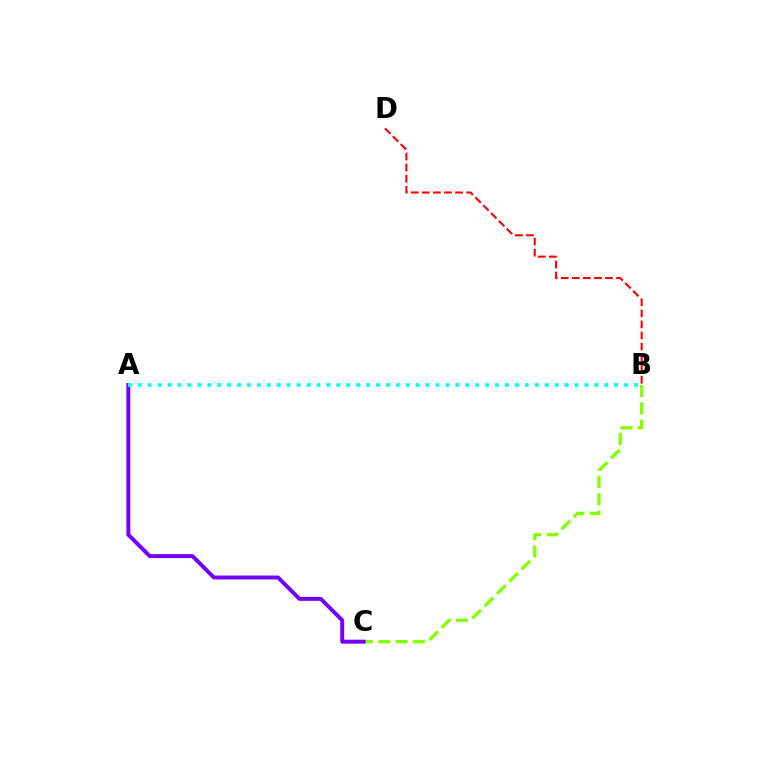{('B', 'C'): [{'color': '#84ff00', 'line_style': 'dashed', 'thickness': 2.35}], ('A', 'C'): [{'color': '#7200ff', 'line_style': 'solid', 'thickness': 2.83}], ('A', 'B'): [{'color': '#00fff6', 'line_style': 'dotted', 'thickness': 2.7}], ('B', 'D'): [{'color': '#ff0000', 'line_style': 'dashed', 'thickness': 1.5}]}